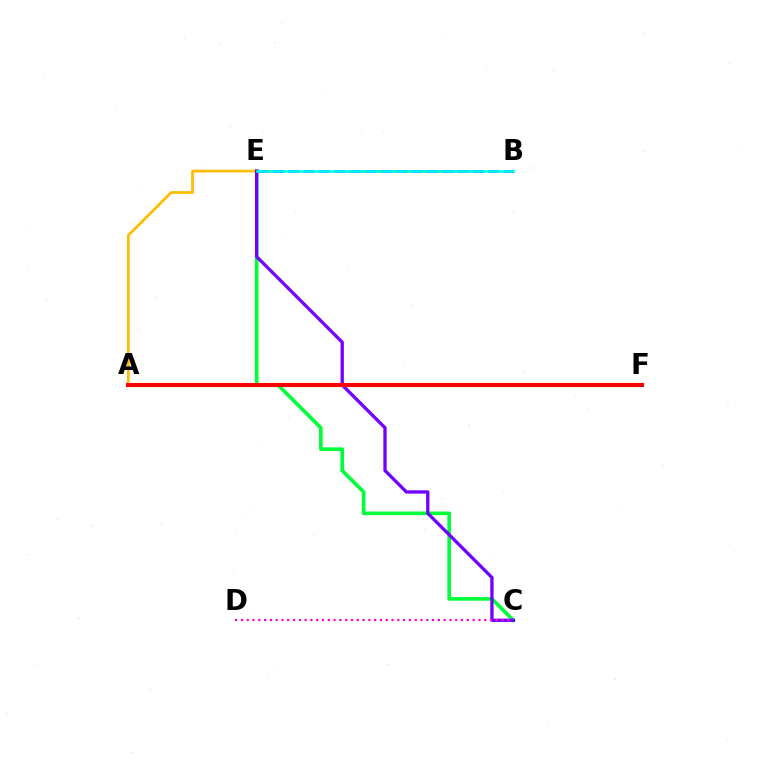{('C', 'E'): [{'color': '#00ff39', 'line_style': 'solid', 'thickness': 2.62}, {'color': '#7200ff', 'line_style': 'solid', 'thickness': 2.38}], ('A', 'E'): [{'color': '#ffbd00', 'line_style': 'solid', 'thickness': 1.98}], ('A', 'F'): [{'color': '#ff0000', 'line_style': 'solid', 'thickness': 2.94}], ('B', 'E'): [{'color': '#84ff00', 'line_style': 'dashed', 'thickness': 1.93}, {'color': '#004bff', 'line_style': 'dashed', 'thickness': 2.09}, {'color': '#00fff6', 'line_style': 'solid', 'thickness': 1.81}], ('C', 'D'): [{'color': '#ff00cf', 'line_style': 'dotted', 'thickness': 1.57}]}